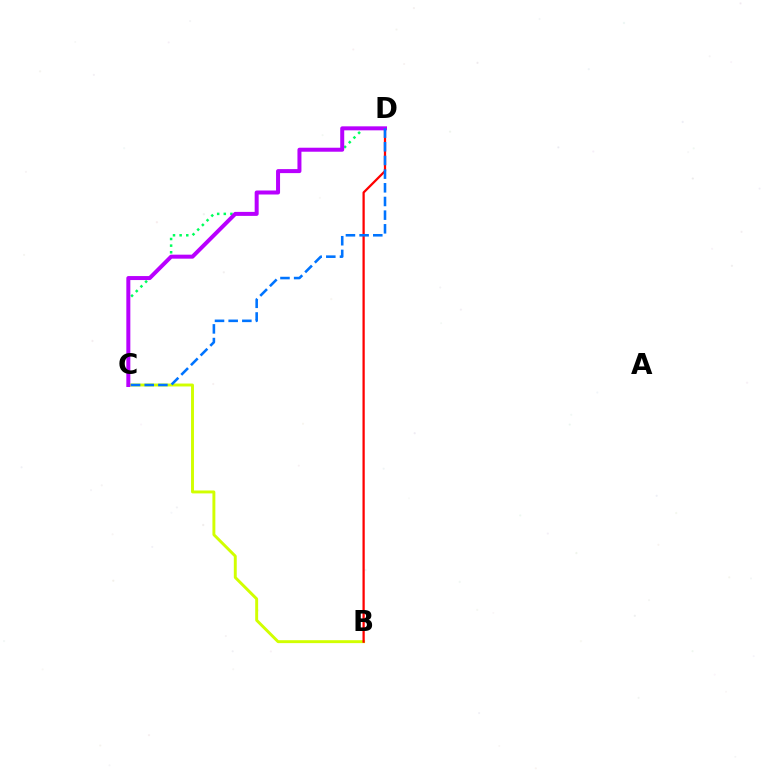{('C', 'D'): [{'color': '#00ff5c', 'line_style': 'dotted', 'thickness': 1.8}, {'color': '#b900ff', 'line_style': 'solid', 'thickness': 2.88}, {'color': '#0074ff', 'line_style': 'dashed', 'thickness': 1.86}], ('B', 'C'): [{'color': '#d1ff00', 'line_style': 'solid', 'thickness': 2.1}], ('B', 'D'): [{'color': '#ff0000', 'line_style': 'solid', 'thickness': 1.63}]}